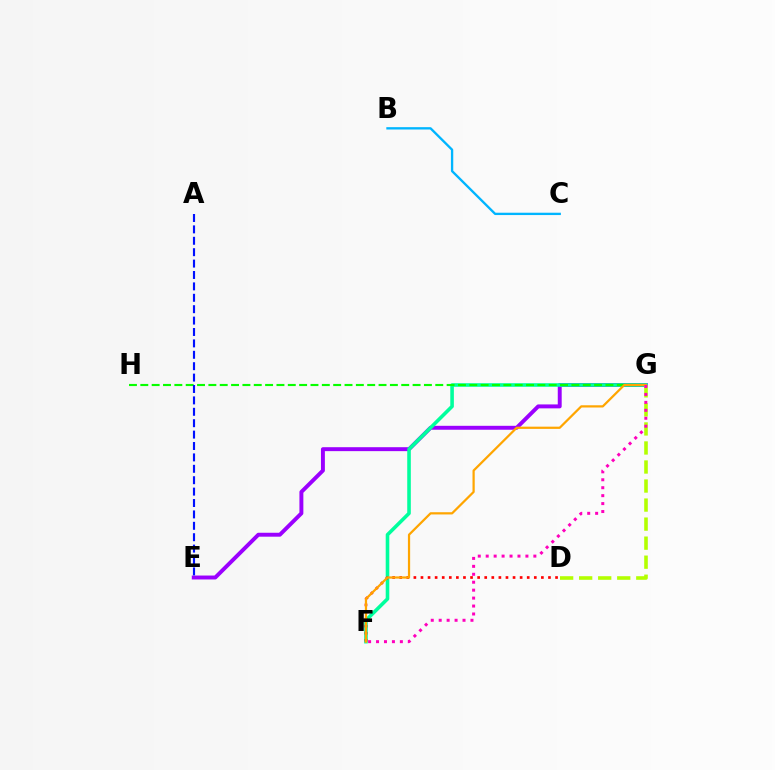{('E', 'G'): [{'color': '#9b00ff', 'line_style': 'solid', 'thickness': 2.83}], ('F', 'G'): [{'color': '#00ff9d', 'line_style': 'solid', 'thickness': 2.58}, {'color': '#ffa500', 'line_style': 'solid', 'thickness': 1.6}, {'color': '#ff00bd', 'line_style': 'dotted', 'thickness': 2.16}], ('G', 'H'): [{'color': '#08ff00', 'line_style': 'dashed', 'thickness': 1.54}], ('B', 'C'): [{'color': '#00b5ff', 'line_style': 'solid', 'thickness': 1.68}], ('D', 'F'): [{'color': '#ff0000', 'line_style': 'dotted', 'thickness': 1.92}], ('D', 'G'): [{'color': '#b3ff00', 'line_style': 'dashed', 'thickness': 2.59}], ('A', 'E'): [{'color': '#0010ff', 'line_style': 'dashed', 'thickness': 1.55}]}